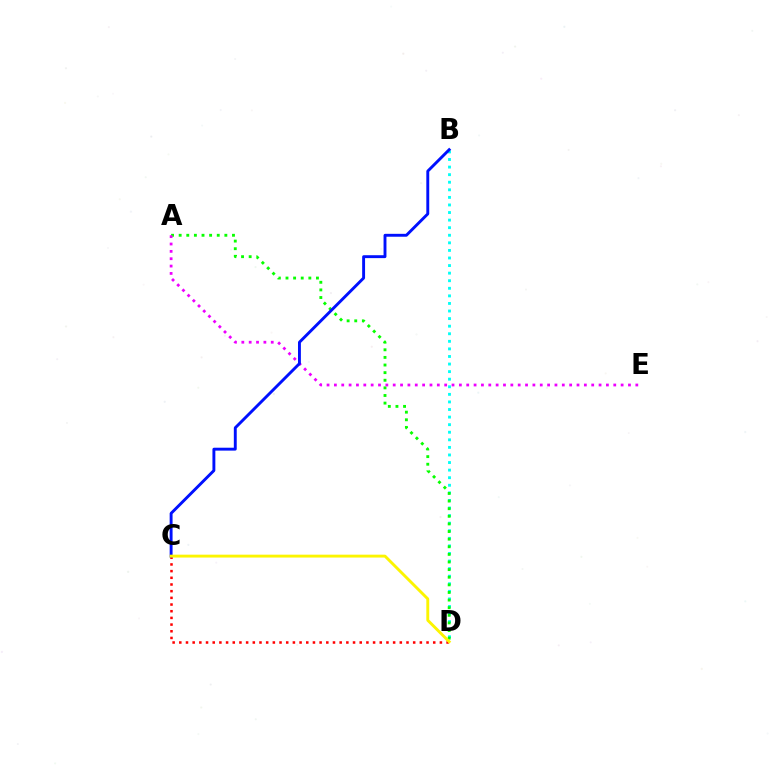{('B', 'D'): [{'color': '#00fff6', 'line_style': 'dotted', 'thickness': 2.06}], ('A', 'D'): [{'color': '#08ff00', 'line_style': 'dotted', 'thickness': 2.07}], ('C', 'D'): [{'color': '#ff0000', 'line_style': 'dotted', 'thickness': 1.82}, {'color': '#fcf500', 'line_style': 'solid', 'thickness': 2.08}], ('A', 'E'): [{'color': '#ee00ff', 'line_style': 'dotted', 'thickness': 2.0}], ('B', 'C'): [{'color': '#0010ff', 'line_style': 'solid', 'thickness': 2.09}]}